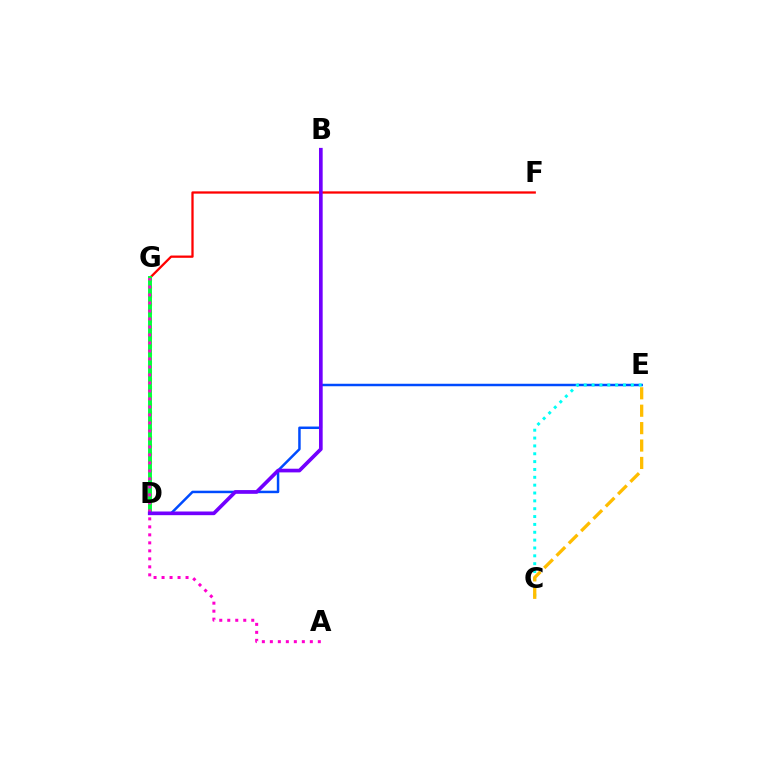{('D', 'E'): [{'color': '#004bff', 'line_style': 'solid', 'thickness': 1.79}], ('D', 'G'): [{'color': '#84ff00', 'line_style': 'dotted', 'thickness': 2.25}, {'color': '#00ff39', 'line_style': 'solid', 'thickness': 2.83}], ('F', 'G'): [{'color': '#ff0000', 'line_style': 'solid', 'thickness': 1.64}], ('C', 'E'): [{'color': '#00fff6', 'line_style': 'dotted', 'thickness': 2.13}, {'color': '#ffbd00', 'line_style': 'dashed', 'thickness': 2.37}], ('A', 'G'): [{'color': '#ff00cf', 'line_style': 'dotted', 'thickness': 2.17}], ('B', 'D'): [{'color': '#7200ff', 'line_style': 'solid', 'thickness': 2.64}]}